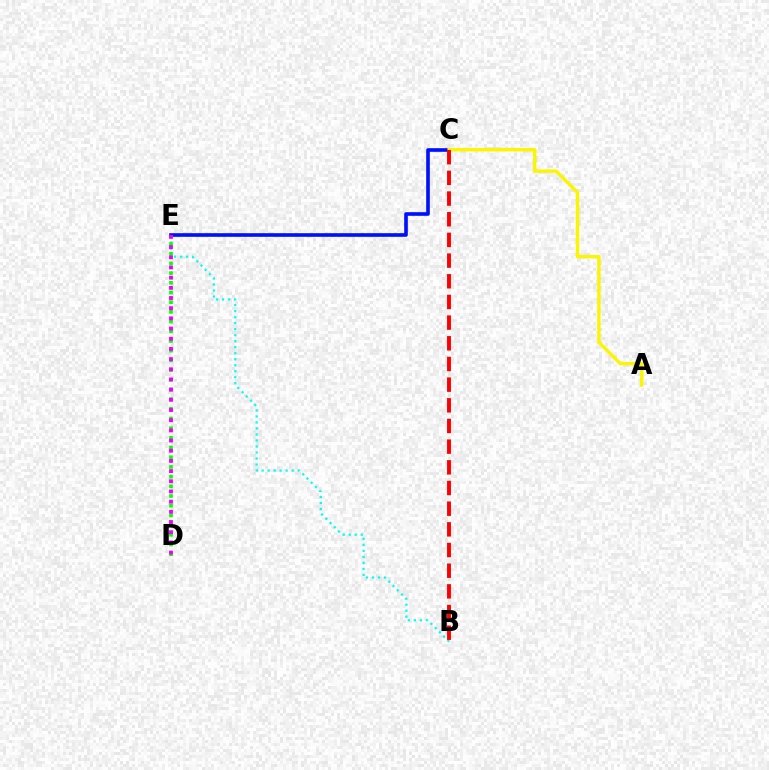{('C', 'E'): [{'color': '#0010ff', 'line_style': 'solid', 'thickness': 2.62}], ('A', 'C'): [{'color': '#fcf500', 'line_style': 'solid', 'thickness': 2.45}], ('B', 'E'): [{'color': '#00fff6', 'line_style': 'dotted', 'thickness': 1.63}], ('B', 'C'): [{'color': '#ff0000', 'line_style': 'dashed', 'thickness': 2.81}], ('D', 'E'): [{'color': '#08ff00', 'line_style': 'dotted', 'thickness': 2.63}, {'color': '#ee00ff', 'line_style': 'dotted', 'thickness': 2.77}]}